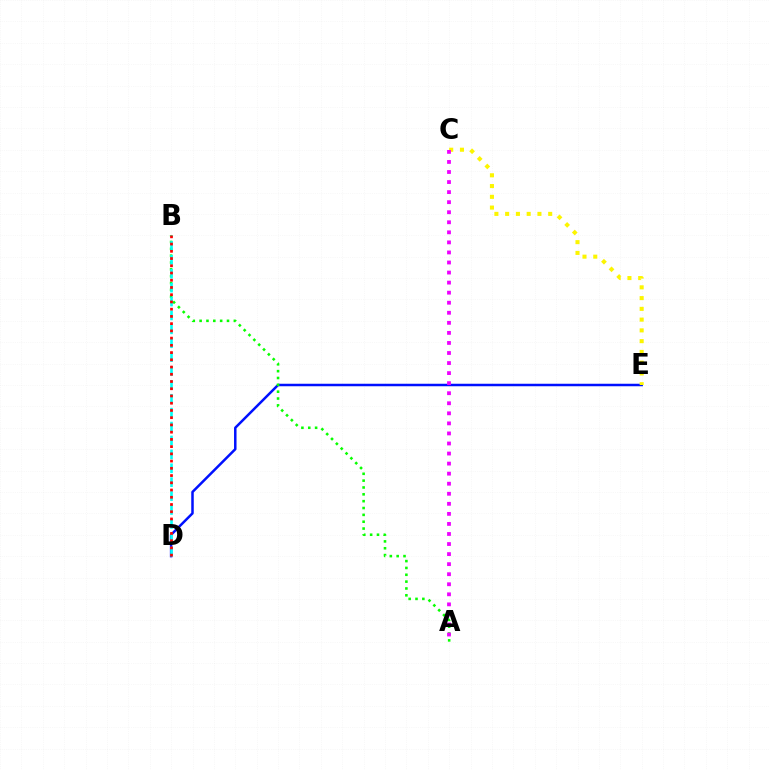{('D', 'E'): [{'color': '#0010ff', 'line_style': 'solid', 'thickness': 1.8}], ('A', 'B'): [{'color': '#08ff00', 'line_style': 'dotted', 'thickness': 1.86}], ('C', 'E'): [{'color': '#fcf500', 'line_style': 'dotted', 'thickness': 2.92}], ('A', 'C'): [{'color': '#ee00ff', 'line_style': 'dotted', 'thickness': 2.73}], ('B', 'D'): [{'color': '#00fff6', 'line_style': 'dashed', 'thickness': 1.89}, {'color': '#ff0000', 'line_style': 'dotted', 'thickness': 1.97}]}